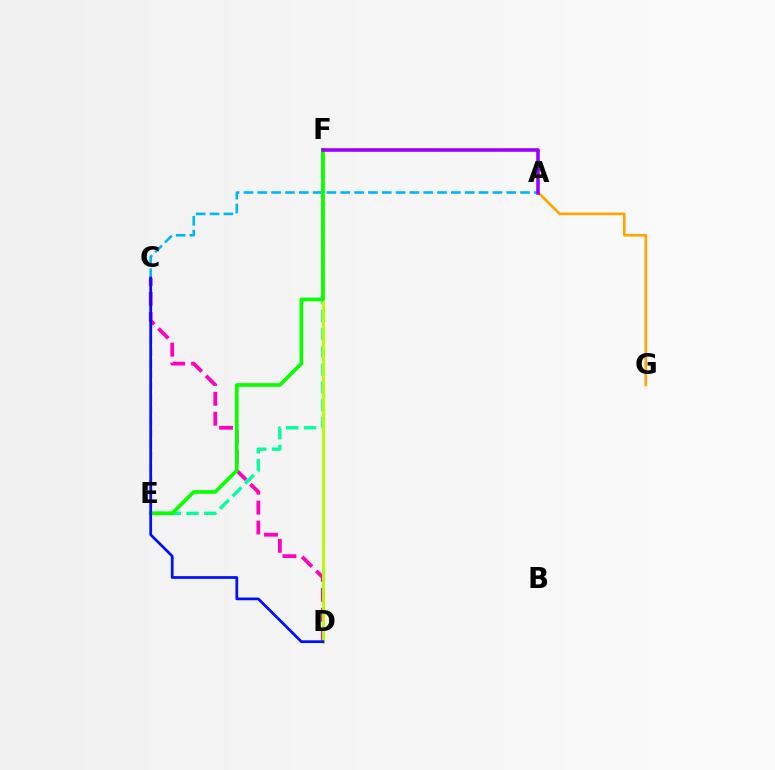{('A', 'C'): [{'color': '#00b5ff', 'line_style': 'dashed', 'thickness': 1.88}], ('C', 'D'): [{'color': '#ff00bd', 'line_style': 'dashed', 'thickness': 2.7}, {'color': '#0010ff', 'line_style': 'solid', 'thickness': 1.96}], ('C', 'E'): [{'color': '#ff0000', 'line_style': 'dashed', 'thickness': 1.58}], ('E', 'F'): [{'color': '#00ff9d', 'line_style': 'dashed', 'thickness': 2.42}, {'color': '#08ff00', 'line_style': 'solid', 'thickness': 2.64}], ('D', 'F'): [{'color': '#b3ff00', 'line_style': 'solid', 'thickness': 2.08}], ('A', 'G'): [{'color': '#ffa500', 'line_style': 'solid', 'thickness': 1.9}], ('A', 'F'): [{'color': '#9b00ff', 'line_style': 'solid', 'thickness': 2.59}]}